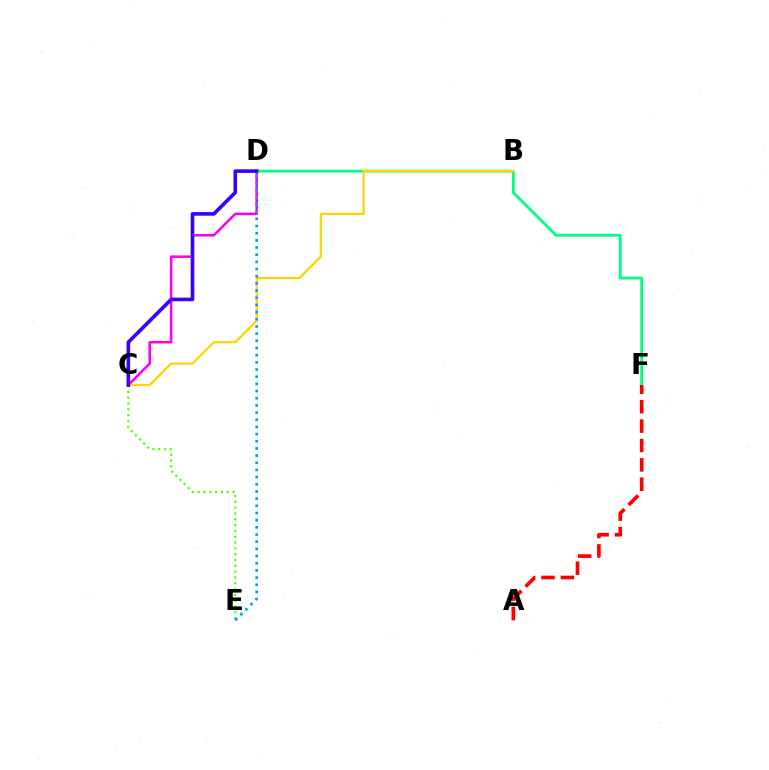{('D', 'F'): [{'color': '#00ff86', 'line_style': 'solid', 'thickness': 2.06}], ('C', 'D'): [{'color': '#ff00ed', 'line_style': 'solid', 'thickness': 1.83}, {'color': '#3700ff', 'line_style': 'solid', 'thickness': 2.61}], ('B', 'C'): [{'color': '#ffd500', 'line_style': 'solid', 'thickness': 1.6}], ('C', 'E'): [{'color': '#4fff00', 'line_style': 'dotted', 'thickness': 1.58}], ('D', 'E'): [{'color': '#009eff', 'line_style': 'dotted', 'thickness': 1.95}], ('A', 'F'): [{'color': '#ff0000', 'line_style': 'dashed', 'thickness': 2.63}]}